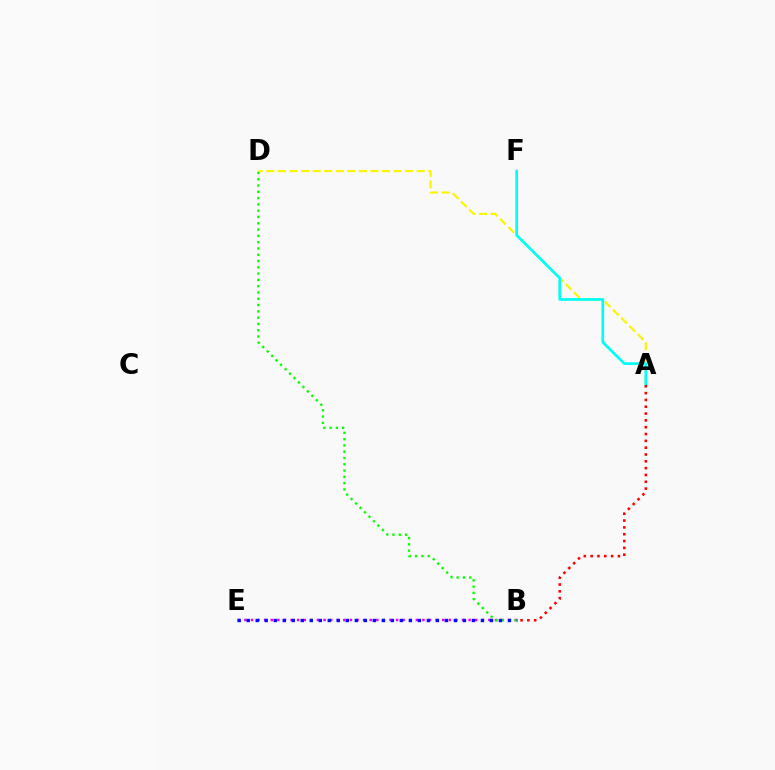{('B', 'E'): [{'color': '#ee00ff', 'line_style': 'dotted', 'thickness': 1.79}, {'color': '#0010ff', 'line_style': 'dotted', 'thickness': 2.45}], ('A', 'D'): [{'color': '#fcf500', 'line_style': 'dashed', 'thickness': 1.57}], ('B', 'D'): [{'color': '#08ff00', 'line_style': 'dotted', 'thickness': 1.71}], ('A', 'F'): [{'color': '#00fff6', 'line_style': 'solid', 'thickness': 1.96}], ('A', 'B'): [{'color': '#ff0000', 'line_style': 'dotted', 'thickness': 1.85}]}